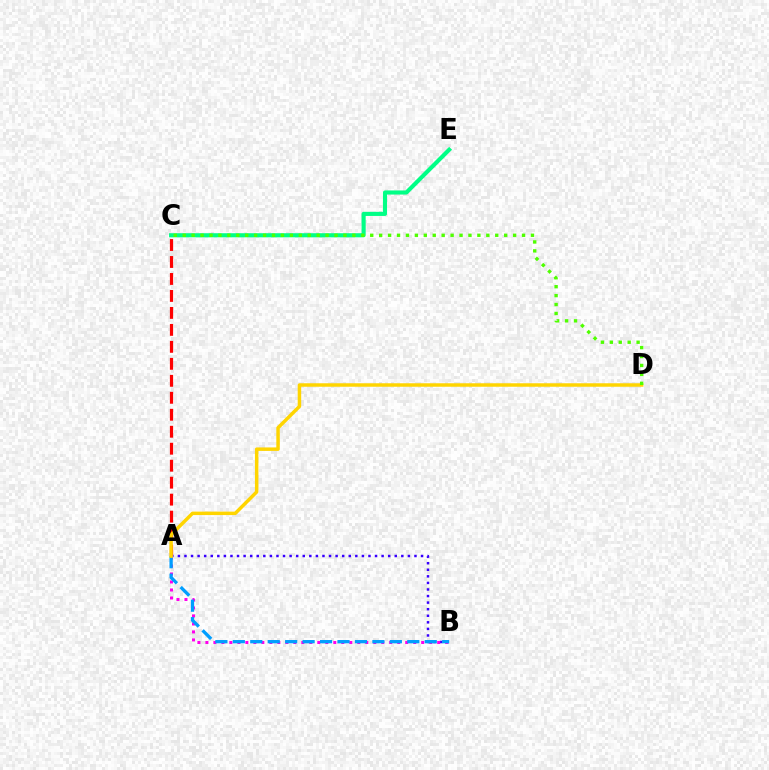{('A', 'B'): [{'color': '#3700ff', 'line_style': 'dotted', 'thickness': 1.79}, {'color': '#ff00ed', 'line_style': 'dotted', 'thickness': 2.17}, {'color': '#009eff', 'line_style': 'dashed', 'thickness': 2.37}], ('A', 'C'): [{'color': '#ff0000', 'line_style': 'dashed', 'thickness': 2.31}], ('C', 'E'): [{'color': '#00ff86', 'line_style': 'solid', 'thickness': 2.97}], ('A', 'D'): [{'color': '#ffd500', 'line_style': 'solid', 'thickness': 2.5}], ('C', 'D'): [{'color': '#4fff00', 'line_style': 'dotted', 'thickness': 2.43}]}